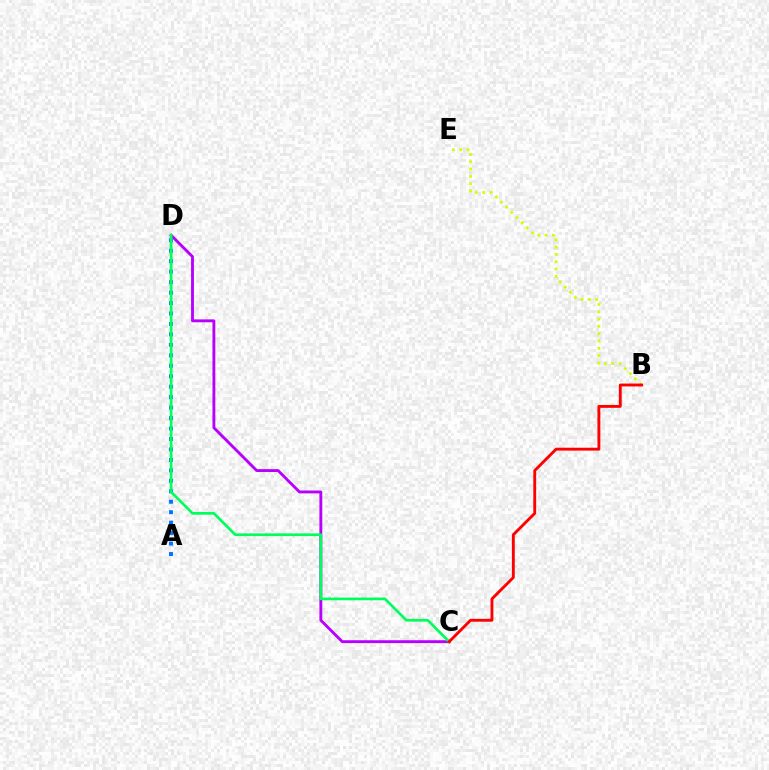{('A', 'D'): [{'color': '#0074ff', 'line_style': 'dotted', 'thickness': 2.84}], ('B', 'E'): [{'color': '#d1ff00', 'line_style': 'dotted', 'thickness': 1.98}], ('C', 'D'): [{'color': '#b900ff', 'line_style': 'solid', 'thickness': 2.06}, {'color': '#00ff5c', 'line_style': 'solid', 'thickness': 1.95}], ('B', 'C'): [{'color': '#ff0000', 'line_style': 'solid', 'thickness': 2.07}]}